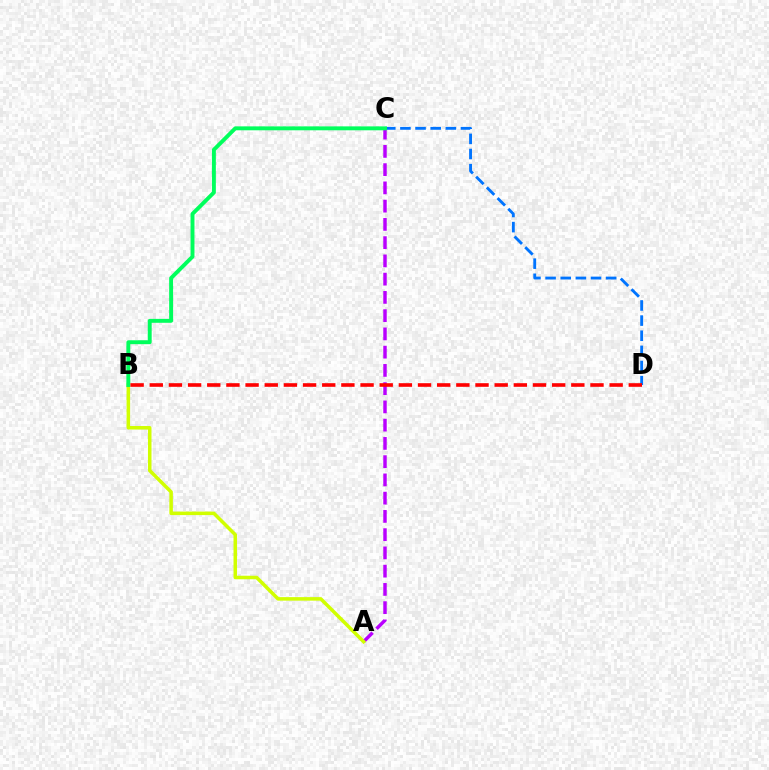{('C', 'D'): [{'color': '#0074ff', 'line_style': 'dashed', 'thickness': 2.06}], ('A', 'C'): [{'color': '#b900ff', 'line_style': 'dashed', 'thickness': 2.48}], ('A', 'B'): [{'color': '#d1ff00', 'line_style': 'solid', 'thickness': 2.54}], ('B', 'C'): [{'color': '#00ff5c', 'line_style': 'solid', 'thickness': 2.82}], ('B', 'D'): [{'color': '#ff0000', 'line_style': 'dashed', 'thickness': 2.6}]}